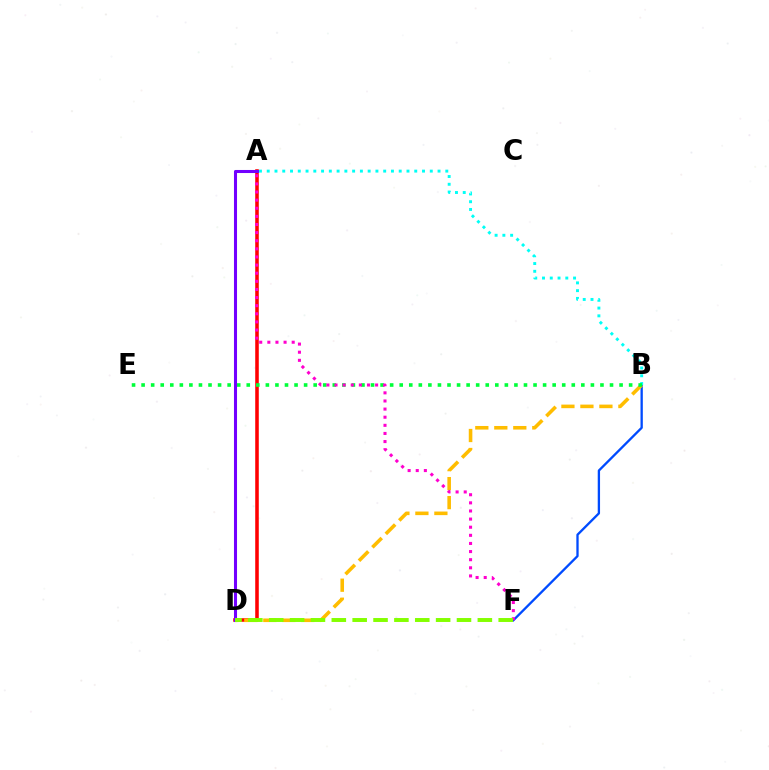{('A', 'D'): [{'color': '#ff0000', 'line_style': 'solid', 'thickness': 2.56}, {'color': '#7200ff', 'line_style': 'solid', 'thickness': 2.2}], ('B', 'F'): [{'color': '#004bff', 'line_style': 'solid', 'thickness': 1.67}], ('B', 'D'): [{'color': '#ffbd00', 'line_style': 'dashed', 'thickness': 2.58}], ('A', 'B'): [{'color': '#00fff6', 'line_style': 'dotted', 'thickness': 2.11}], ('B', 'E'): [{'color': '#00ff39', 'line_style': 'dotted', 'thickness': 2.6}], ('A', 'F'): [{'color': '#ff00cf', 'line_style': 'dotted', 'thickness': 2.21}], ('D', 'F'): [{'color': '#84ff00', 'line_style': 'dashed', 'thickness': 2.83}]}